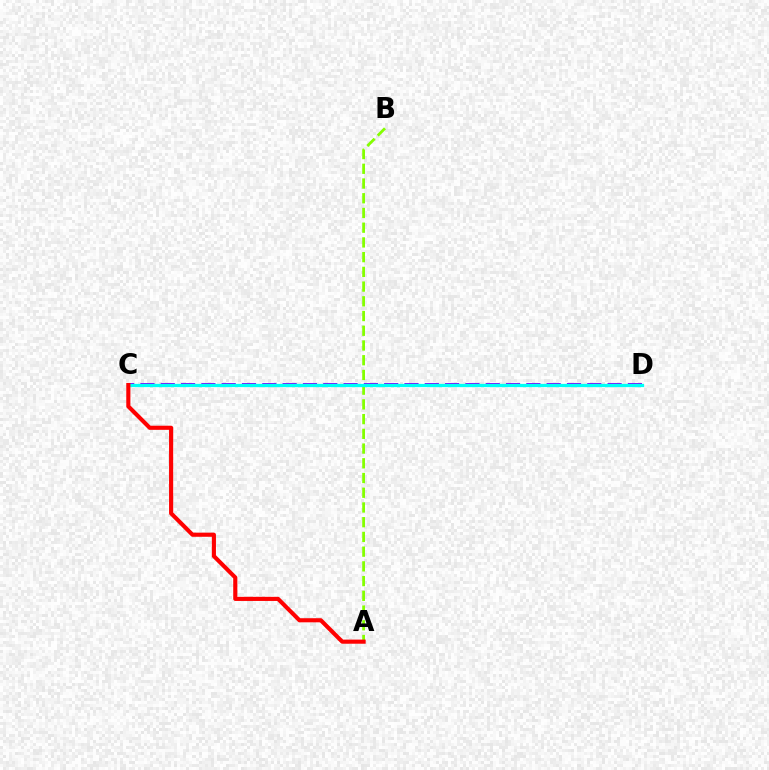{('C', 'D'): [{'color': '#7200ff', 'line_style': 'dashed', 'thickness': 2.76}, {'color': '#00fff6', 'line_style': 'solid', 'thickness': 2.34}], ('A', 'B'): [{'color': '#84ff00', 'line_style': 'dashed', 'thickness': 2.0}], ('A', 'C'): [{'color': '#ff0000', 'line_style': 'solid', 'thickness': 2.97}]}